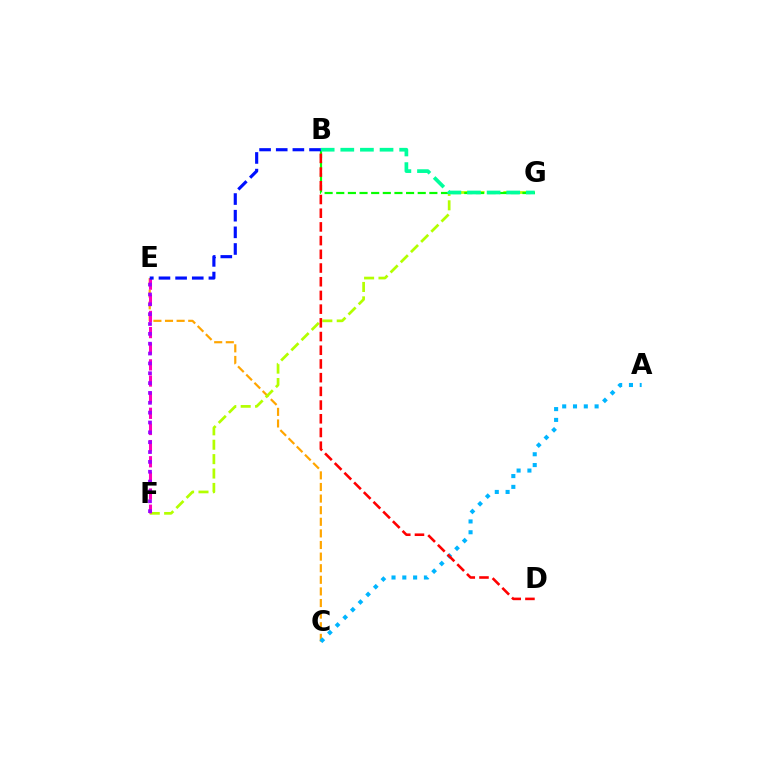{('C', 'E'): [{'color': '#ffa500', 'line_style': 'dashed', 'thickness': 1.58}], ('F', 'G'): [{'color': '#b3ff00', 'line_style': 'dashed', 'thickness': 1.96}], ('A', 'C'): [{'color': '#00b5ff', 'line_style': 'dotted', 'thickness': 2.94}], ('B', 'G'): [{'color': '#08ff00', 'line_style': 'dashed', 'thickness': 1.58}, {'color': '#00ff9d', 'line_style': 'dashed', 'thickness': 2.66}], ('E', 'F'): [{'color': '#ff00bd', 'line_style': 'dashed', 'thickness': 2.19}, {'color': '#9b00ff', 'line_style': 'dotted', 'thickness': 2.68}], ('B', 'D'): [{'color': '#ff0000', 'line_style': 'dashed', 'thickness': 1.86}], ('B', 'E'): [{'color': '#0010ff', 'line_style': 'dashed', 'thickness': 2.26}]}